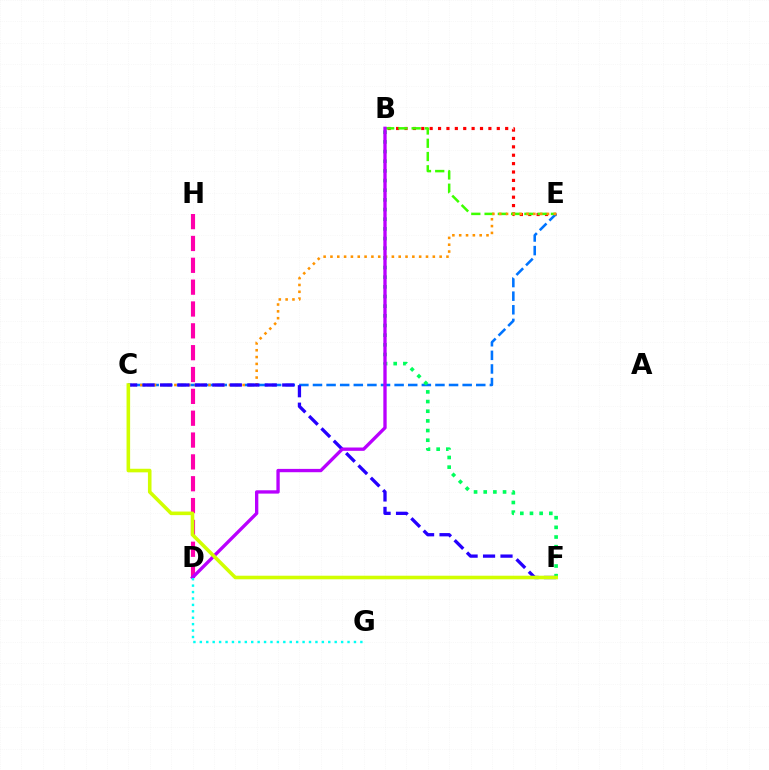{('B', 'E'): [{'color': '#ff0000', 'line_style': 'dotted', 'thickness': 2.28}, {'color': '#3dff00', 'line_style': 'dashed', 'thickness': 1.8}], ('C', 'E'): [{'color': '#0074ff', 'line_style': 'dashed', 'thickness': 1.85}, {'color': '#ff9400', 'line_style': 'dotted', 'thickness': 1.85}], ('D', 'H'): [{'color': '#ff00ac', 'line_style': 'dashed', 'thickness': 2.97}], ('B', 'F'): [{'color': '#00ff5c', 'line_style': 'dotted', 'thickness': 2.63}], ('C', 'F'): [{'color': '#2500ff', 'line_style': 'dashed', 'thickness': 2.37}, {'color': '#d1ff00', 'line_style': 'solid', 'thickness': 2.58}], ('B', 'D'): [{'color': '#b900ff', 'line_style': 'solid', 'thickness': 2.4}], ('D', 'G'): [{'color': '#00fff6', 'line_style': 'dotted', 'thickness': 1.74}]}